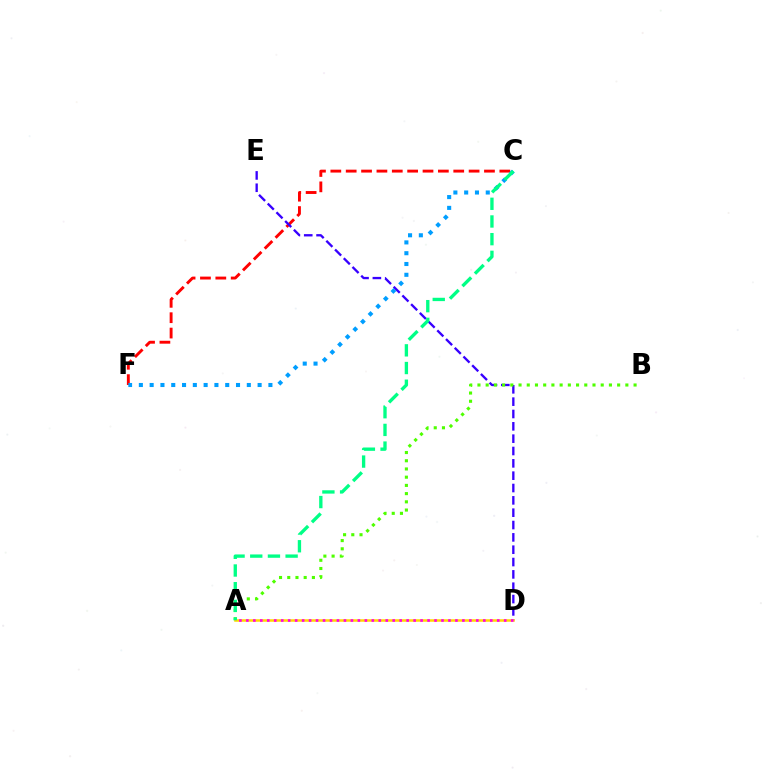{('C', 'F'): [{'color': '#ff0000', 'line_style': 'dashed', 'thickness': 2.09}, {'color': '#009eff', 'line_style': 'dotted', 'thickness': 2.93}], ('D', 'E'): [{'color': '#3700ff', 'line_style': 'dashed', 'thickness': 1.68}], ('A', 'B'): [{'color': '#4fff00', 'line_style': 'dotted', 'thickness': 2.23}], ('A', 'D'): [{'color': '#ffd500', 'line_style': 'solid', 'thickness': 1.81}, {'color': '#ff00ed', 'line_style': 'dotted', 'thickness': 1.89}], ('A', 'C'): [{'color': '#00ff86', 'line_style': 'dashed', 'thickness': 2.4}]}